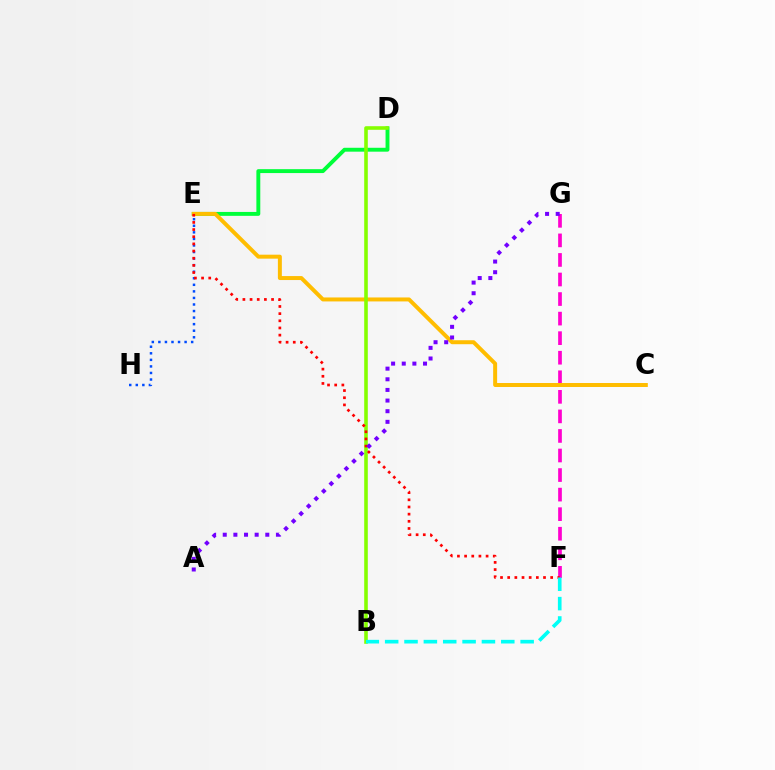{('E', 'H'): [{'color': '#004bff', 'line_style': 'dotted', 'thickness': 1.78}], ('F', 'G'): [{'color': '#ff00cf', 'line_style': 'dashed', 'thickness': 2.66}], ('D', 'E'): [{'color': '#00ff39', 'line_style': 'solid', 'thickness': 2.81}], ('C', 'E'): [{'color': '#ffbd00', 'line_style': 'solid', 'thickness': 2.86}], ('B', 'D'): [{'color': '#84ff00', 'line_style': 'solid', 'thickness': 2.59}], ('E', 'F'): [{'color': '#ff0000', 'line_style': 'dotted', 'thickness': 1.95}], ('B', 'F'): [{'color': '#00fff6', 'line_style': 'dashed', 'thickness': 2.63}], ('A', 'G'): [{'color': '#7200ff', 'line_style': 'dotted', 'thickness': 2.89}]}